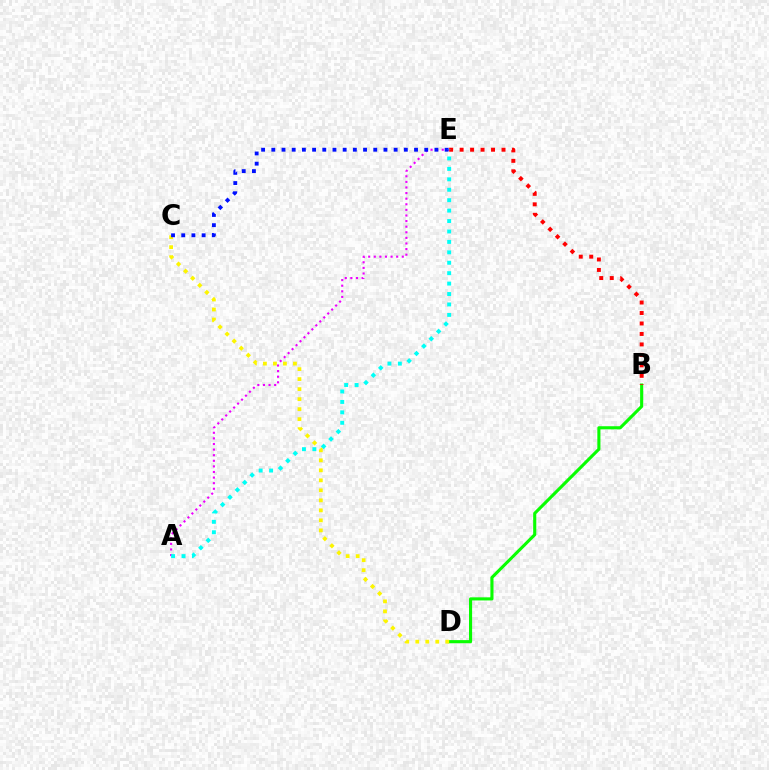{('A', 'E'): [{'color': '#ee00ff', 'line_style': 'dotted', 'thickness': 1.52}, {'color': '#00fff6', 'line_style': 'dotted', 'thickness': 2.83}], ('B', 'D'): [{'color': '#08ff00', 'line_style': 'solid', 'thickness': 2.23}], ('B', 'E'): [{'color': '#ff0000', 'line_style': 'dotted', 'thickness': 2.85}], ('C', 'D'): [{'color': '#fcf500', 'line_style': 'dotted', 'thickness': 2.72}], ('C', 'E'): [{'color': '#0010ff', 'line_style': 'dotted', 'thickness': 2.77}]}